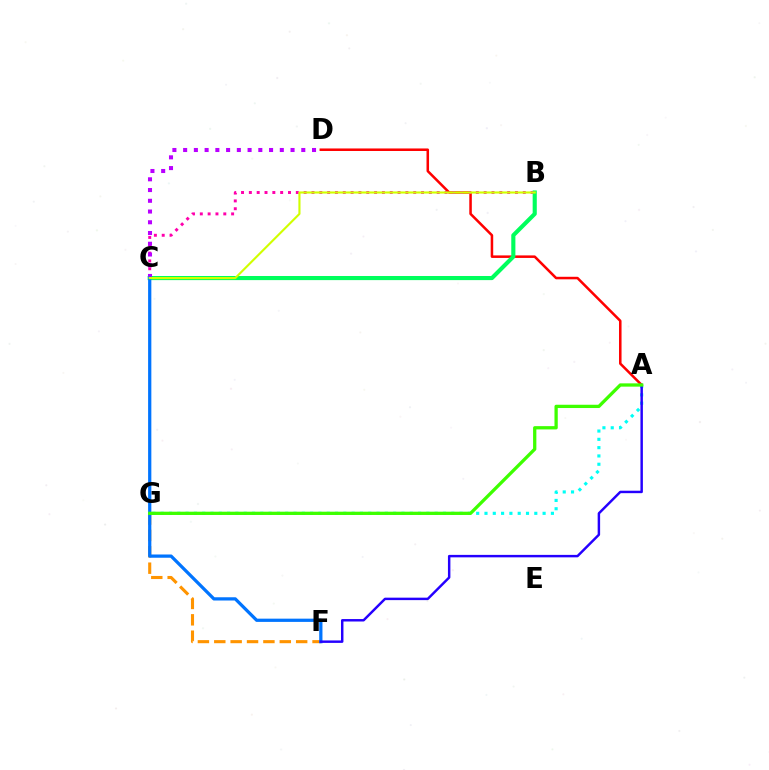{('A', 'G'): [{'color': '#00fff6', 'line_style': 'dotted', 'thickness': 2.26}, {'color': '#3dff00', 'line_style': 'solid', 'thickness': 2.36}], ('A', 'D'): [{'color': '#ff0000', 'line_style': 'solid', 'thickness': 1.82}], ('B', 'C'): [{'color': '#ff00ac', 'line_style': 'dotted', 'thickness': 2.13}, {'color': '#00ff5c', 'line_style': 'solid', 'thickness': 2.96}, {'color': '#d1ff00', 'line_style': 'solid', 'thickness': 1.53}], ('C', 'D'): [{'color': '#b900ff', 'line_style': 'dotted', 'thickness': 2.92}], ('F', 'G'): [{'color': '#ff9400', 'line_style': 'dashed', 'thickness': 2.22}], ('C', 'F'): [{'color': '#0074ff', 'line_style': 'solid', 'thickness': 2.34}], ('A', 'F'): [{'color': '#2500ff', 'line_style': 'solid', 'thickness': 1.77}]}